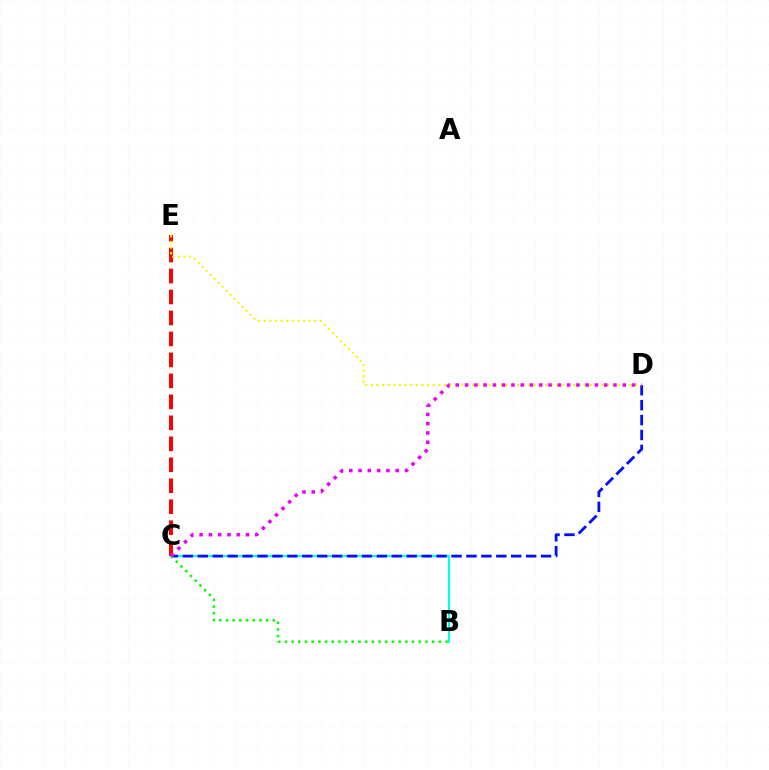{('B', 'C'): [{'color': '#00fff6', 'line_style': 'solid', 'thickness': 1.51}, {'color': '#08ff00', 'line_style': 'dotted', 'thickness': 1.82}], ('C', 'D'): [{'color': '#0010ff', 'line_style': 'dashed', 'thickness': 2.03}, {'color': '#ee00ff', 'line_style': 'dotted', 'thickness': 2.52}], ('C', 'E'): [{'color': '#ff0000', 'line_style': 'dashed', 'thickness': 2.85}], ('D', 'E'): [{'color': '#fcf500', 'line_style': 'dotted', 'thickness': 1.53}]}